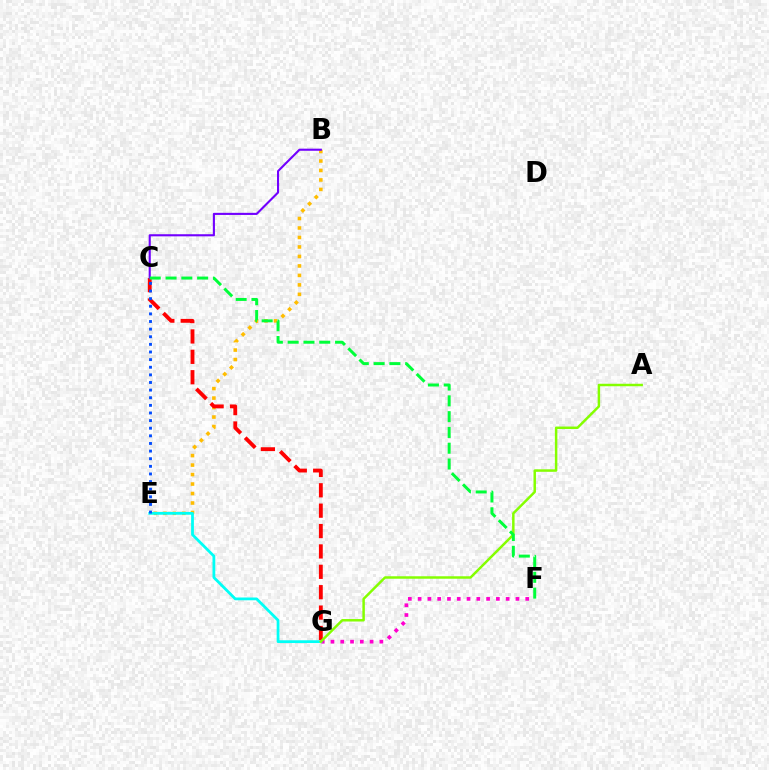{('F', 'G'): [{'color': '#ff00cf', 'line_style': 'dotted', 'thickness': 2.66}], ('B', 'E'): [{'color': '#ffbd00', 'line_style': 'dotted', 'thickness': 2.58}], ('E', 'G'): [{'color': '#00fff6', 'line_style': 'solid', 'thickness': 2.0}], ('C', 'G'): [{'color': '#ff0000', 'line_style': 'dashed', 'thickness': 2.77}], ('A', 'G'): [{'color': '#84ff00', 'line_style': 'solid', 'thickness': 1.78}], ('B', 'C'): [{'color': '#7200ff', 'line_style': 'solid', 'thickness': 1.52}], ('C', 'E'): [{'color': '#004bff', 'line_style': 'dotted', 'thickness': 2.07}], ('C', 'F'): [{'color': '#00ff39', 'line_style': 'dashed', 'thickness': 2.15}]}